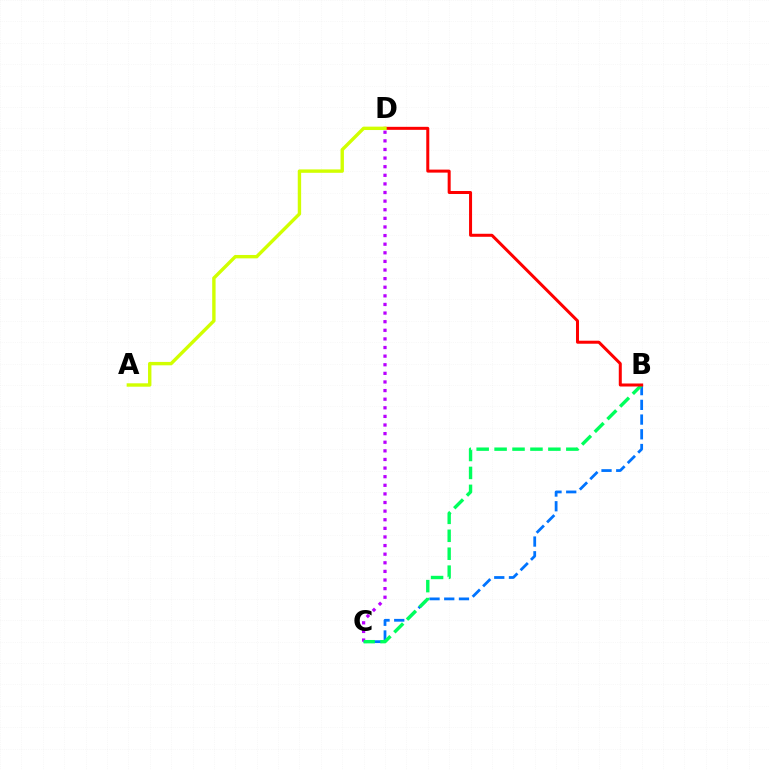{('B', 'C'): [{'color': '#0074ff', 'line_style': 'dashed', 'thickness': 2.0}, {'color': '#00ff5c', 'line_style': 'dashed', 'thickness': 2.44}], ('C', 'D'): [{'color': '#b900ff', 'line_style': 'dotted', 'thickness': 2.34}], ('B', 'D'): [{'color': '#ff0000', 'line_style': 'solid', 'thickness': 2.17}], ('A', 'D'): [{'color': '#d1ff00', 'line_style': 'solid', 'thickness': 2.44}]}